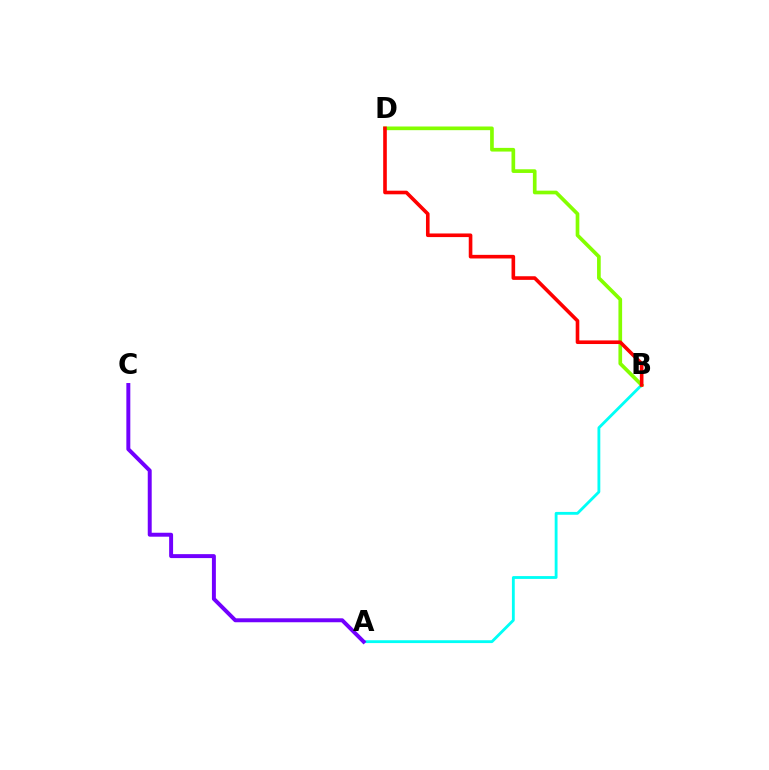{('A', 'B'): [{'color': '#00fff6', 'line_style': 'solid', 'thickness': 2.04}], ('B', 'D'): [{'color': '#84ff00', 'line_style': 'solid', 'thickness': 2.65}, {'color': '#ff0000', 'line_style': 'solid', 'thickness': 2.61}], ('A', 'C'): [{'color': '#7200ff', 'line_style': 'solid', 'thickness': 2.85}]}